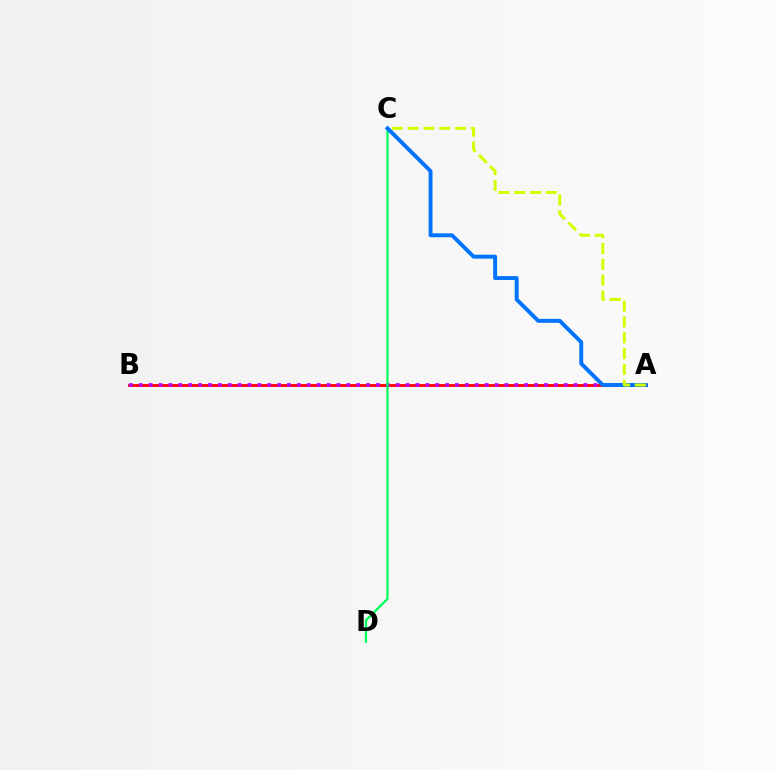{('A', 'B'): [{'color': '#ff0000', 'line_style': 'solid', 'thickness': 2.02}, {'color': '#b900ff', 'line_style': 'dotted', 'thickness': 2.69}], ('C', 'D'): [{'color': '#00ff5c', 'line_style': 'solid', 'thickness': 1.65}], ('A', 'C'): [{'color': '#0074ff', 'line_style': 'solid', 'thickness': 2.82}, {'color': '#d1ff00', 'line_style': 'dashed', 'thickness': 2.15}]}